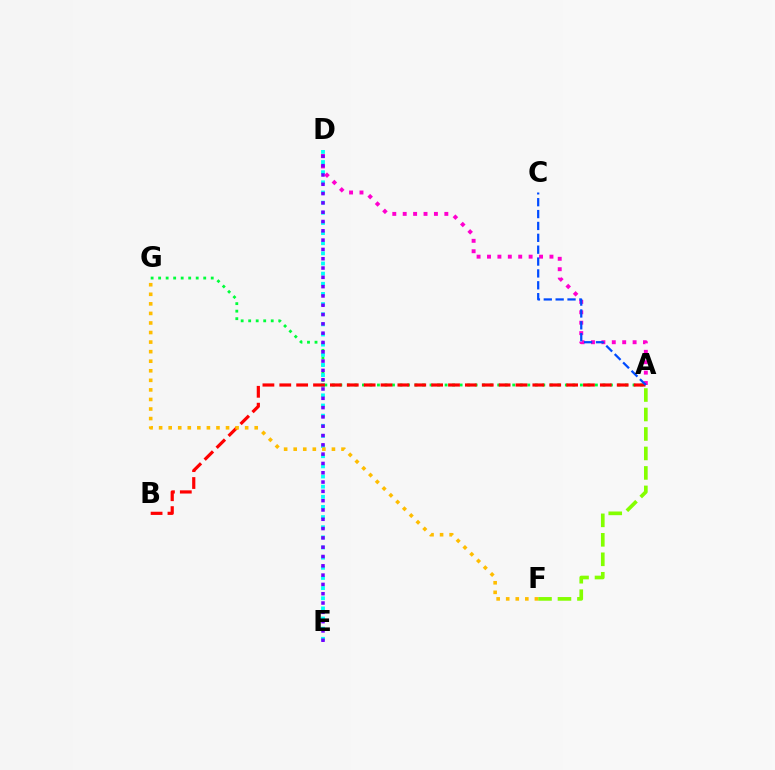{('A', 'D'): [{'color': '#ff00cf', 'line_style': 'dotted', 'thickness': 2.83}], ('A', 'G'): [{'color': '#00ff39', 'line_style': 'dotted', 'thickness': 2.04}], ('A', 'F'): [{'color': '#84ff00', 'line_style': 'dashed', 'thickness': 2.65}], ('D', 'E'): [{'color': '#00fff6', 'line_style': 'dotted', 'thickness': 2.76}, {'color': '#7200ff', 'line_style': 'dotted', 'thickness': 2.53}], ('A', 'B'): [{'color': '#ff0000', 'line_style': 'dashed', 'thickness': 2.29}], ('A', 'C'): [{'color': '#004bff', 'line_style': 'dashed', 'thickness': 1.61}], ('F', 'G'): [{'color': '#ffbd00', 'line_style': 'dotted', 'thickness': 2.6}]}